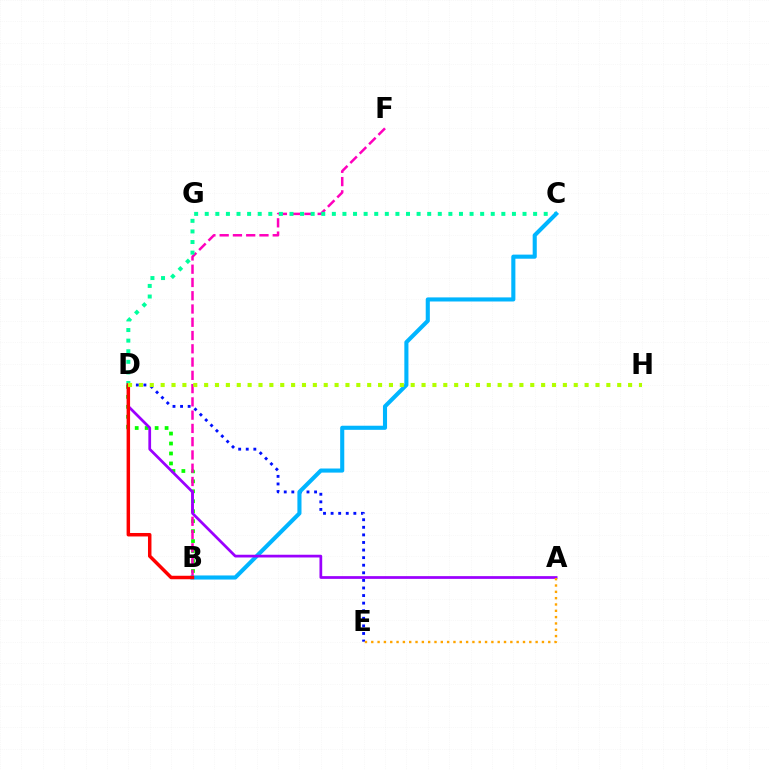{('D', 'E'): [{'color': '#0010ff', 'line_style': 'dotted', 'thickness': 2.06}], ('B', 'D'): [{'color': '#08ff00', 'line_style': 'dotted', 'thickness': 2.71}, {'color': '#ff0000', 'line_style': 'solid', 'thickness': 2.51}], ('B', 'F'): [{'color': '#ff00bd', 'line_style': 'dashed', 'thickness': 1.8}], ('C', 'D'): [{'color': '#00ff9d', 'line_style': 'dotted', 'thickness': 2.88}], ('B', 'C'): [{'color': '#00b5ff', 'line_style': 'solid', 'thickness': 2.95}], ('A', 'D'): [{'color': '#9b00ff', 'line_style': 'solid', 'thickness': 1.97}], ('A', 'E'): [{'color': '#ffa500', 'line_style': 'dotted', 'thickness': 1.72}], ('D', 'H'): [{'color': '#b3ff00', 'line_style': 'dotted', 'thickness': 2.95}]}